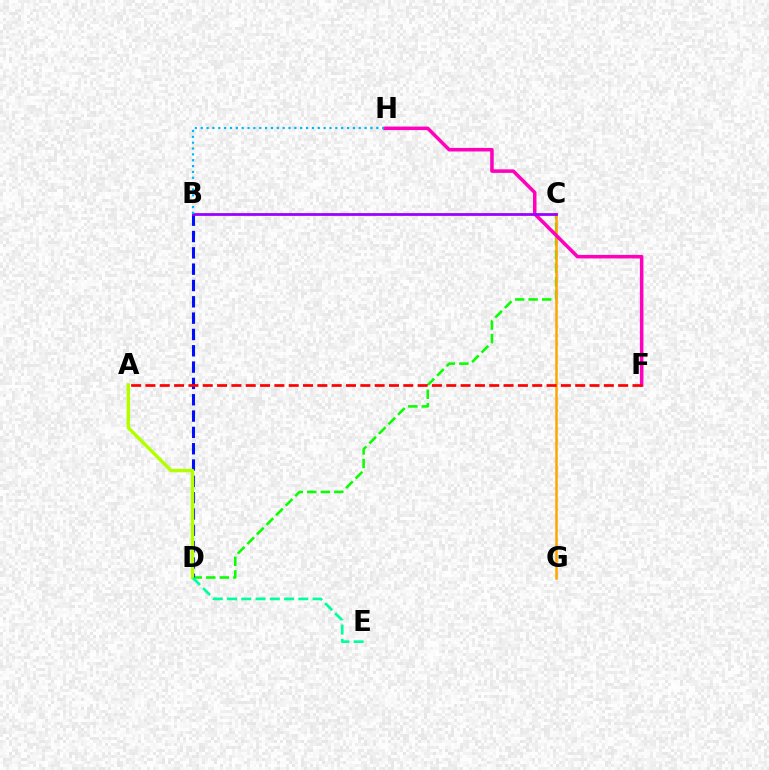{('C', 'D'): [{'color': '#08ff00', 'line_style': 'dashed', 'thickness': 1.84}], ('C', 'G'): [{'color': '#ffa500', 'line_style': 'solid', 'thickness': 1.81}], ('B', 'D'): [{'color': '#0010ff', 'line_style': 'dashed', 'thickness': 2.22}], ('F', 'H'): [{'color': '#ff00bd', 'line_style': 'solid', 'thickness': 2.54}], ('A', 'D'): [{'color': '#b3ff00', 'line_style': 'solid', 'thickness': 2.49}], ('B', 'C'): [{'color': '#9b00ff', 'line_style': 'solid', 'thickness': 1.99}], ('B', 'H'): [{'color': '#00b5ff', 'line_style': 'dotted', 'thickness': 1.59}], ('D', 'E'): [{'color': '#00ff9d', 'line_style': 'dashed', 'thickness': 1.94}], ('A', 'F'): [{'color': '#ff0000', 'line_style': 'dashed', 'thickness': 1.95}]}